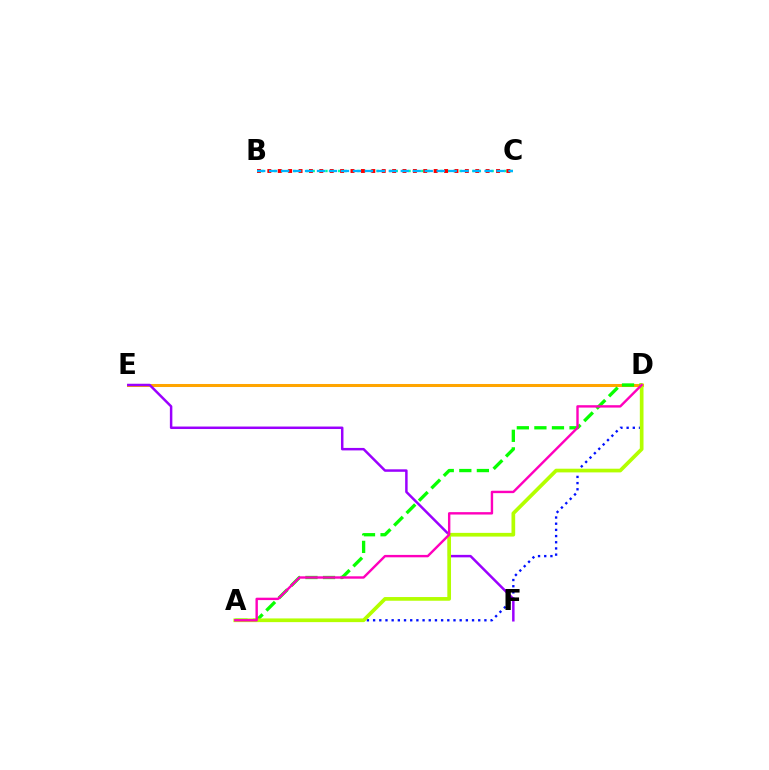{('A', 'D'): [{'color': '#0010ff', 'line_style': 'dotted', 'thickness': 1.68}, {'color': '#08ff00', 'line_style': 'dashed', 'thickness': 2.39}, {'color': '#b3ff00', 'line_style': 'solid', 'thickness': 2.66}, {'color': '#ff00bd', 'line_style': 'solid', 'thickness': 1.73}], ('D', 'E'): [{'color': '#ffa500', 'line_style': 'solid', 'thickness': 2.18}], ('B', 'C'): [{'color': '#00ff9d', 'line_style': 'dotted', 'thickness': 1.74}, {'color': '#ff0000', 'line_style': 'dotted', 'thickness': 2.82}, {'color': '#00b5ff', 'line_style': 'dashed', 'thickness': 1.63}], ('E', 'F'): [{'color': '#9b00ff', 'line_style': 'solid', 'thickness': 1.79}]}